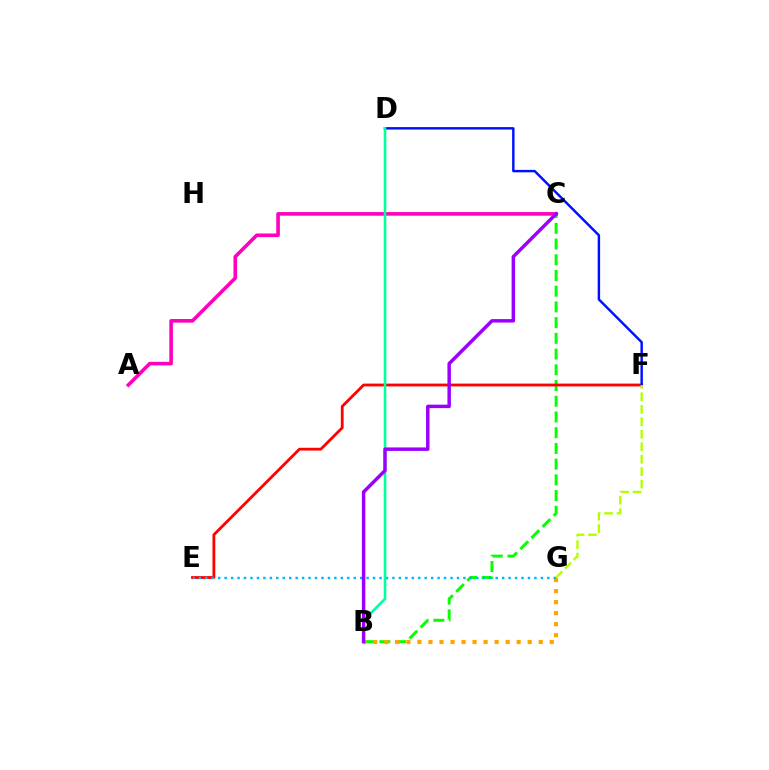{('B', 'C'): [{'color': '#08ff00', 'line_style': 'dashed', 'thickness': 2.14}, {'color': '#9b00ff', 'line_style': 'solid', 'thickness': 2.5}], ('E', 'F'): [{'color': '#ff0000', 'line_style': 'solid', 'thickness': 2.01}], ('A', 'C'): [{'color': '#ff00bd', 'line_style': 'solid', 'thickness': 2.6}], ('B', 'G'): [{'color': '#ffa500', 'line_style': 'dotted', 'thickness': 3.0}], ('E', 'G'): [{'color': '#00b5ff', 'line_style': 'dotted', 'thickness': 1.75}], ('D', 'F'): [{'color': '#0010ff', 'line_style': 'solid', 'thickness': 1.76}], ('F', 'G'): [{'color': '#b3ff00', 'line_style': 'dashed', 'thickness': 1.69}], ('B', 'D'): [{'color': '#00ff9d', 'line_style': 'solid', 'thickness': 1.86}]}